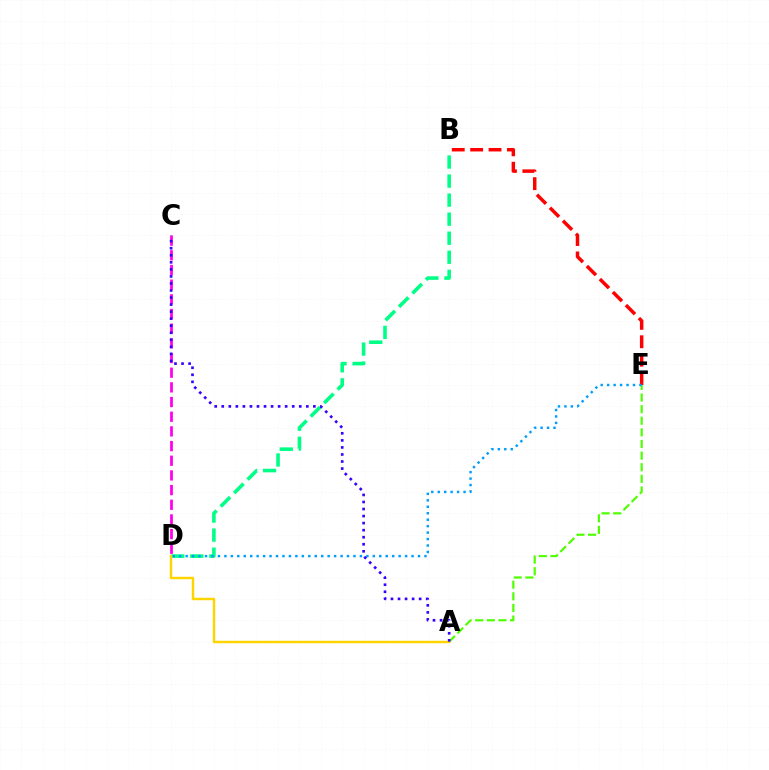{('C', 'D'): [{'color': '#ff00ed', 'line_style': 'dashed', 'thickness': 1.99}], ('B', 'E'): [{'color': '#ff0000', 'line_style': 'dashed', 'thickness': 2.5}], ('A', 'E'): [{'color': '#4fff00', 'line_style': 'dashed', 'thickness': 1.58}], ('B', 'D'): [{'color': '#00ff86', 'line_style': 'dashed', 'thickness': 2.59}], ('D', 'E'): [{'color': '#009eff', 'line_style': 'dotted', 'thickness': 1.75}], ('A', 'D'): [{'color': '#ffd500', 'line_style': 'solid', 'thickness': 1.76}], ('A', 'C'): [{'color': '#3700ff', 'line_style': 'dotted', 'thickness': 1.91}]}